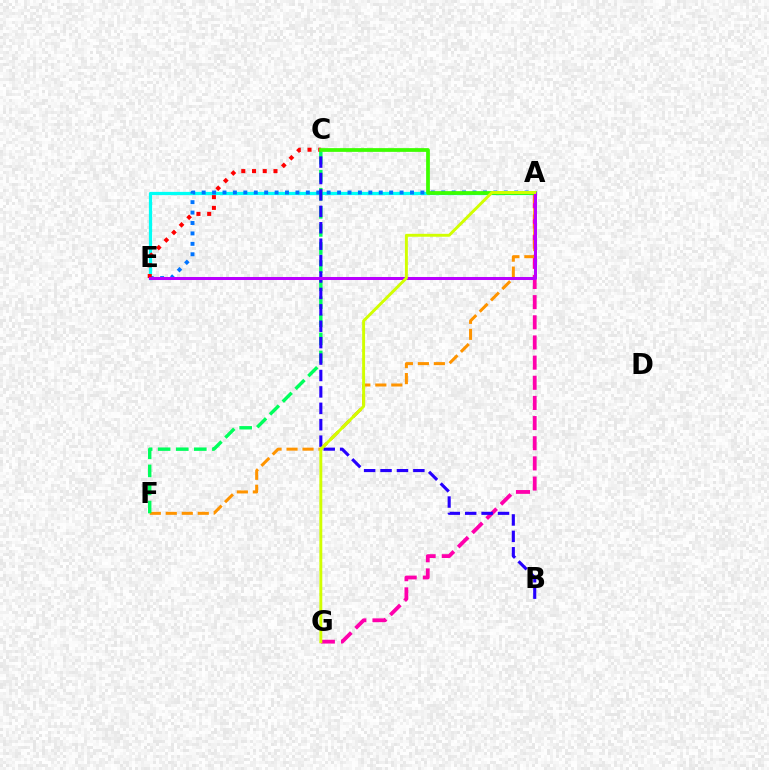{('A', 'E'): [{'color': '#00fff6', 'line_style': 'solid', 'thickness': 2.34}, {'color': '#0074ff', 'line_style': 'dotted', 'thickness': 2.83}, {'color': '#b900ff', 'line_style': 'solid', 'thickness': 2.17}], ('A', 'G'): [{'color': '#ff00ac', 'line_style': 'dashed', 'thickness': 2.74}, {'color': '#d1ff00', 'line_style': 'solid', 'thickness': 2.1}], ('A', 'F'): [{'color': '#ff9400', 'line_style': 'dashed', 'thickness': 2.17}], ('C', 'F'): [{'color': '#00ff5c', 'line_style': 'dashed', 'thickness': 2.46}], ('C', 'E'): [{'color': '#ff0000', 'line_style': 'dotted', 'thickness': 2.91}], ('B', 'C'): [{'color': '#2500ff', 'line_style': 'dashed', 'thickness': 2.23}], ('A', 'C'): [{'color': '#3dff00', 'line_style': 'solid', 'thickness': 2.69}]}